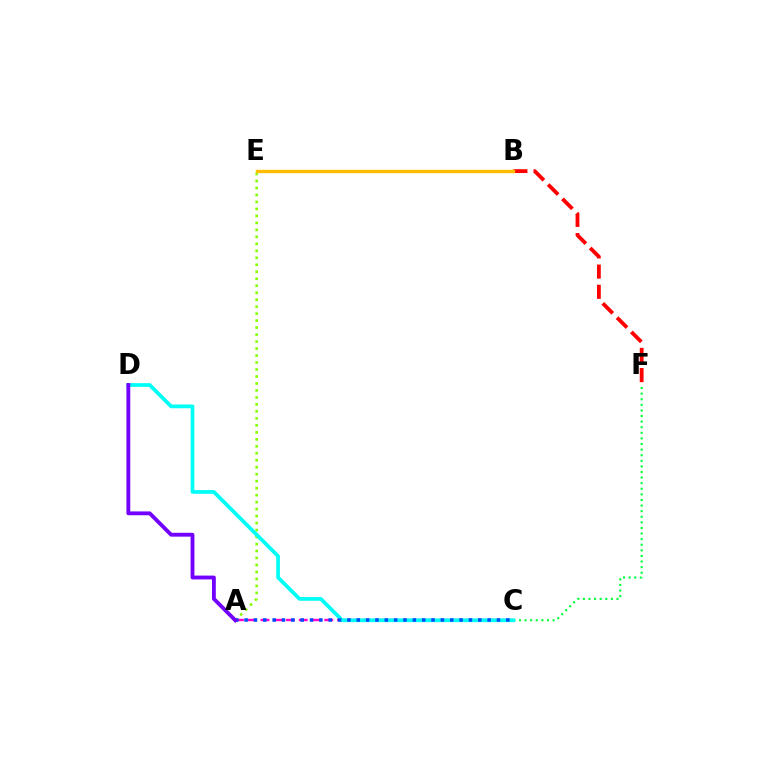{('A', 'C'): [{'color': '#ff00cf', 'line_style': 'dashed', 'thickness': 1.73}, {'color': '#004bff', 'line_style': 'dotted', 'thickness': 2.54}], ('C', 'F'): [{'color': '#00ff39', 'line_style': 'dotted', 'thickness': 1.52}], ('B', 'F'): [{'color': '#ff0000', 'line_style': 'dashed', 'thickness': 2.74}], ('A', 'E'): [{'color': '#84ff00', 'line_style': 'dotted', 'thickness': 1.9}], ('C', 'D'): [{'color': '#00fff6', 'line_style': 'solid', 'thickness': 2.68}], ('B', 'E'): [{'color': '#ffbd00', 'line_style': 'solid', 'thickness': 2.44}], ('A', 'D'): [{'color': '#7200ff', 'line_style': 'solid', 'thickness': 2.76}]}